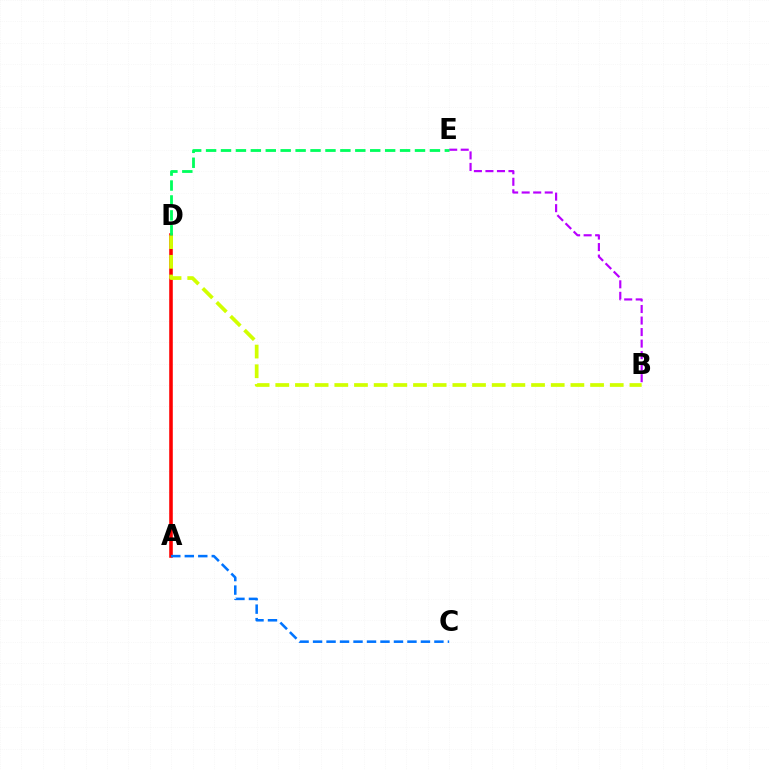{('B', 'E'): [{'color': '#b900ff', 'line_style': 'dashed', 'thickness': 1.57}], ('A', 'D'): [{'color': '#ff0000', 'line_style': 'solid', 'thickness': 2.57}], ('B', 'D'): [{'color': '#d1ff00', 'line_style': 'dashed', 'thickness': 2.67}], ('D', 'E'): [{'color': '#00ff5c', 'line_style': 'dashed', 'thickness': 2.03}], ('A', 'C'): [{'color': '#0074ff', 'line_style': 'dashed', 'thickness': 1.83}]}